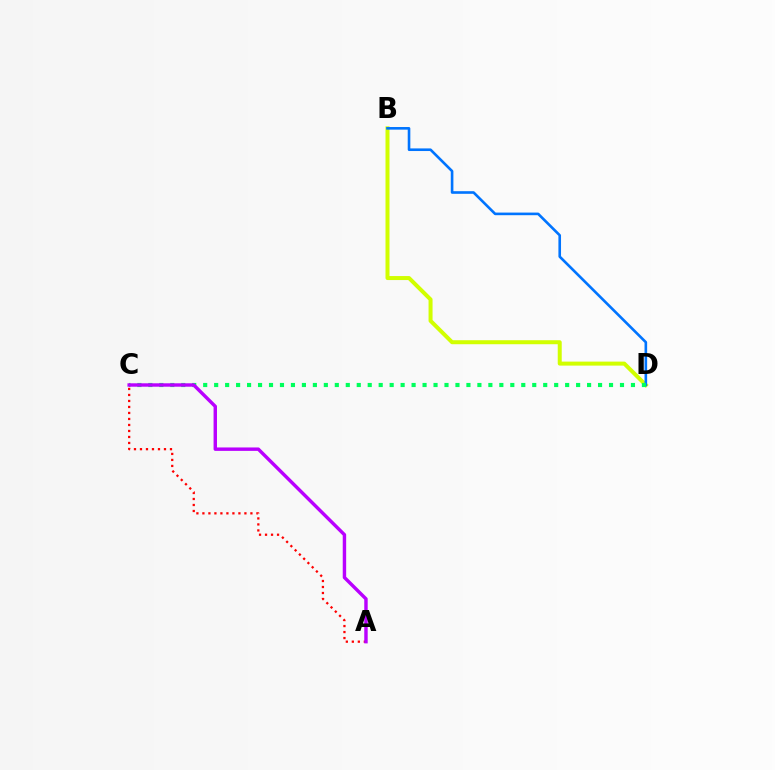{('B', 'D'): [{'color': '#d1ff00', 'line_style': 'solid', 'thickness': 2.88}, {'color': '#0074ff', 'line_style': 'solid', 'thickness': 1.89}], ('A', 'C'): [{'color': '#ff0000', 'line_style': 'dotted', 'thickness': 1.63}, {'color': '#b900ff', 'line_style': 'solid', 'thickness': 2.46}], ('C', 'D'): [{'color': '#00ff5c', 'line_style': 'dotted', 'thickness': 2.98}]}